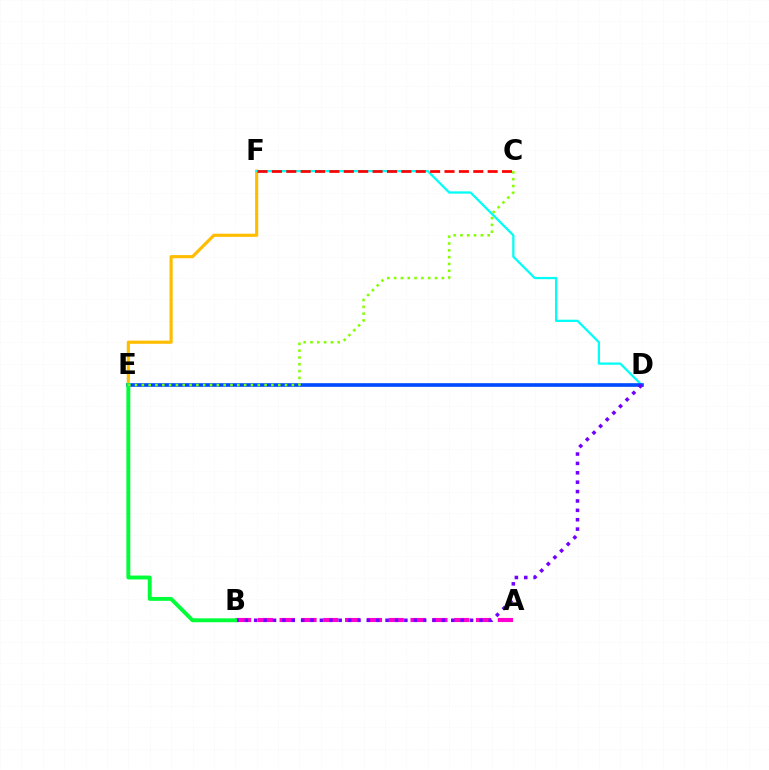{('A', 'B'): [{'color': '#ff00cf', 'line_style': 'dashed', 'thickness': 2.96}], ('E', 'F'): [{'color': '#ffbd00', 'line_style': 'solid', 'thickness': 2.27}], ('D', 'F'): [{'color': '#00fff6', 'line_style': 'solid', 'thickness': 1.63}], ('D', 'E'): [{'color': '#004bff', 'line_style': 'solid', 'thickness': 2.62}], ('B', 'D'): [{'color': '#7200ff', 'line_style': 'dotted', 'thickness': 2.55}], ('C', 'F'): [{'color': '#ff0000', 'line_style': 'dashed', 'thickness': 1.95}], ('B', 'E'): [{'color': '#00ff39', 'line_style': 'solid', 'thickness': 2.81}], ('C', 'E'): [{'color': '#84ff00', 'line_style': 'dotted', 'thickness': 1.85}]}